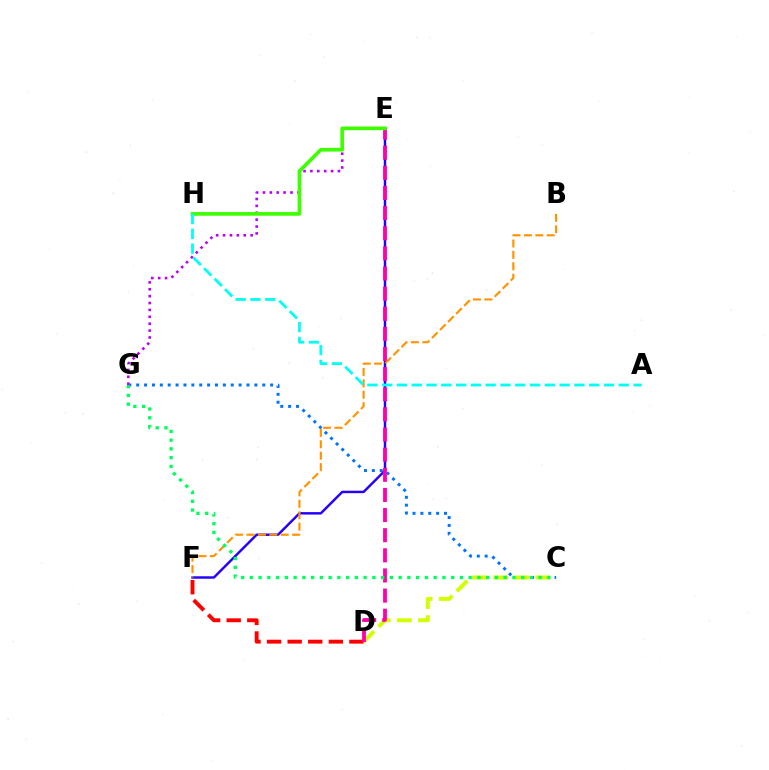{('C', 'G'): [{'color': '#0074ff', 'line_style': 'dotted', 'thickness': 2.14}, {'color': '#00ff5c', 'line_style': 'dotted', 'thickness': 2.38}], ('C', 'D'): [{'color': '#d1ff00', 'line_style': 'dashed', 'thickness': 2.87}], ('D', 'F'): [{'color': '#ff0000', 'line_style': 'dashed', 'thickness': 2.8}], ('E', 'F'): [{'color': '#2500ff', 'line_style': 'solid', 'thickness': 1.76}], ('E', 'G'): [{'color': '#b900ff', 'line_style': 'dotted', 'thickness': 1.87}], ('D', 'E'): [{'color': '#ff00ac', 'line_style': 'dashed', 'thickness': 2.73}], ('B', 'F'): [{'color': '#ff9400', 'line_style': 'dashed', 'thickness': 1.55}], ('E', 'H'): [{'color': '#3dff00', 'line_style': 'solid', 'thickness': 2.64}], ('A', 'H'): [{'color': '#00fff6', 'line_style': 'dashed', 'thickness': 2.01}]}